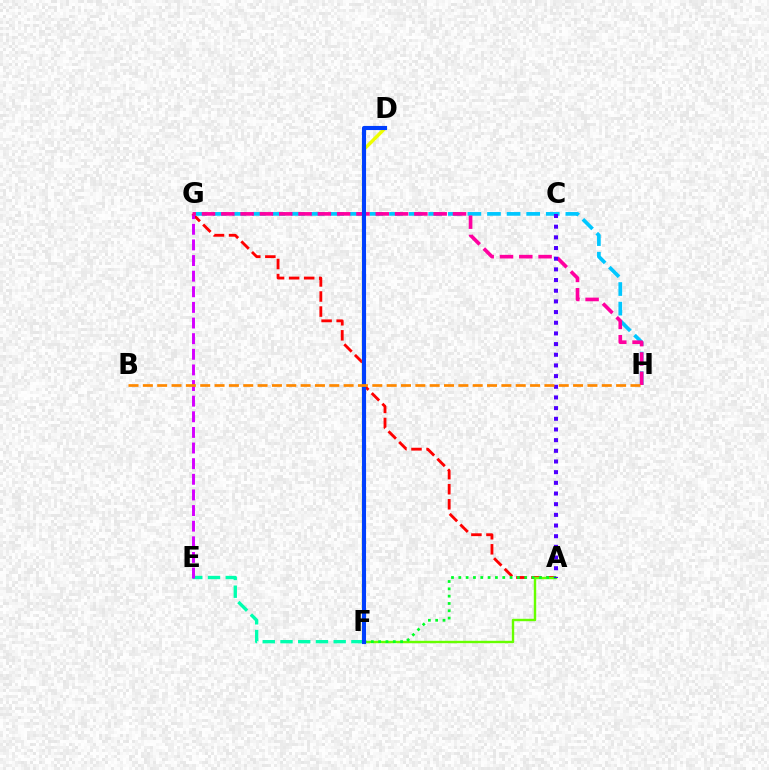{('A', 'G'): [{'color': '#ff0000', 'line_style': 'dashed', 'thickness': 2.04}], ('A', 'F'): [{'color': '#66ff00', 'line_style': 'solid', 'thickness': 1.74}, {'color': '#00ff27', 'line_style': 'dotted', 'thickness': 1.99}], ('E', 'F'): [{'color': '#00ffaf', 'line_style': 'dashed', 'thickness': 2.41}], ('G', 'H'): [{'color': '#00c7ff', 'line_style': 'dashed', 'thickness': 2.66}, {'color': '#ff00a0', 'line_style': 'dashed', 'thickness': 2.62}], ('D', 'F'): [{'color': '#eeff00', 'line_style': 'solid', 'thickness': 2.45}, {'color': '#003fff', 'line_style': 'solid', 'thickness': 2.96}], ('E', 'G'): [{'color': '#d600ff', 'line_style': 'dashed', 'thickness': 2.12}], ('A', 'C'): [{'color': '#4f00ff', 'line_style': 'dotted', 'thickness': 2.9}], ('B', 'H'): [{'color': '#ff8800', 'line_style': 'dashed', 'thickness': 1.95}]}